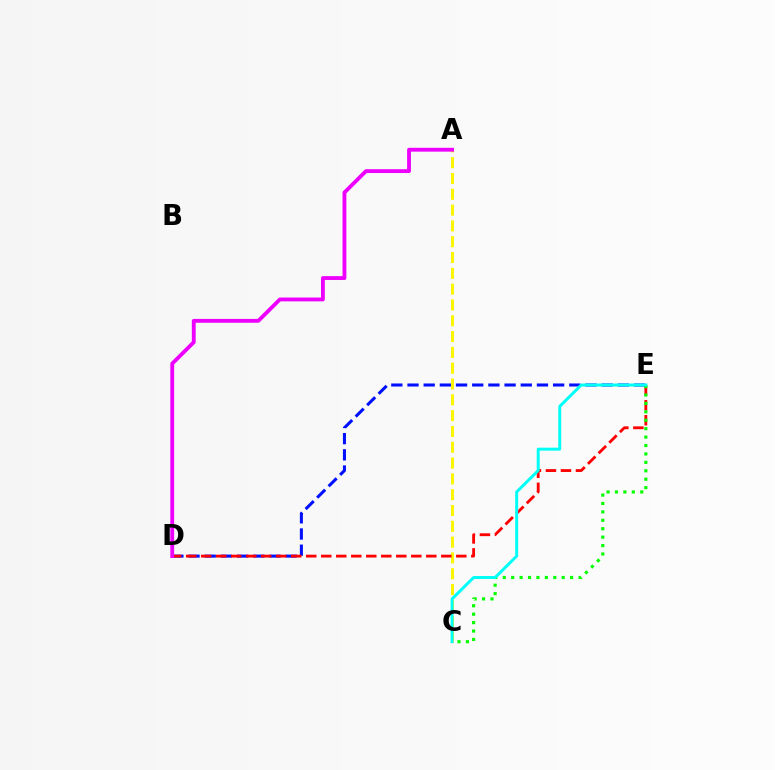{('D', 'E'): [{'color': '#0010ff', 'line_style': 'dashed', 'thickness': 2.2}, {'color': '#ff0000', 'line_style': 'dashed', 'thickness': 2.04}], ('A', 'C'): [{'color': '#fcf500', 'line_style': 'dashed', 'thickness': 2.15}], ('A', 'D'): [{'color': '#ee00ff', 'line_style': 'solid', 'thickness': 2.76}], ('C', 'E'): [{'color': '#08ff00', 'line_style': 'dotted', 'thickness': 2.29}, {'color': '#00fff6', 'line_style': 'solid', 'thickness': 2.13}]}